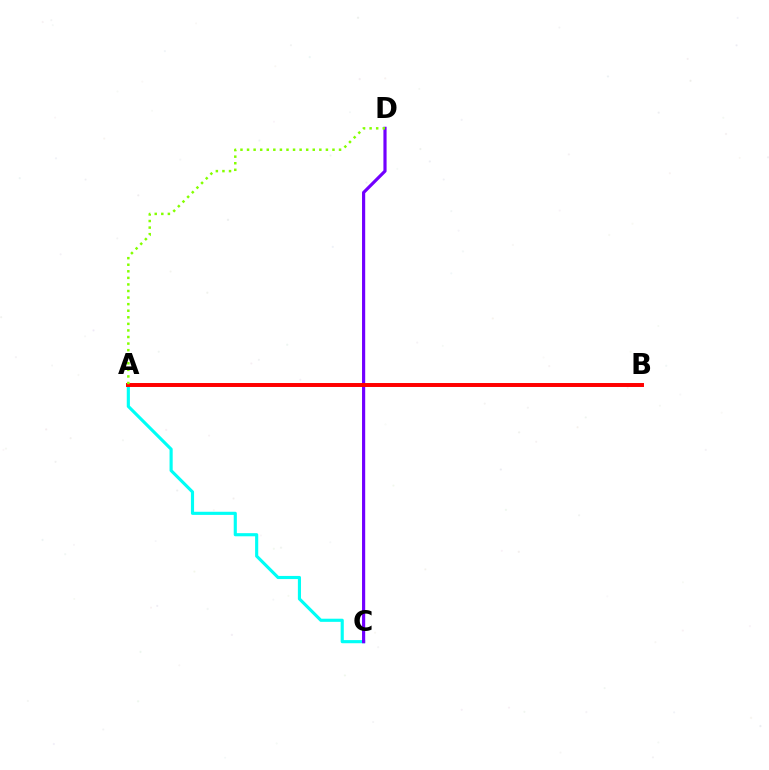{('A', 'C'): [{'color': '#00fff6', 'line_style': 'solid', 'thickness': 2.26}], ('C', 'D'): [{'color': '#7200ff', 'line_style': 'solid', 'thickness': 2.28}], ('A', 'B'): [{'color': '#ff0000', 'line_style': 'solid', 'thickness': 2.85}], ('A', 'D'): [{'color': '#84ff00', 'line_style': 'dotted', 'thickness': 1.79}]}